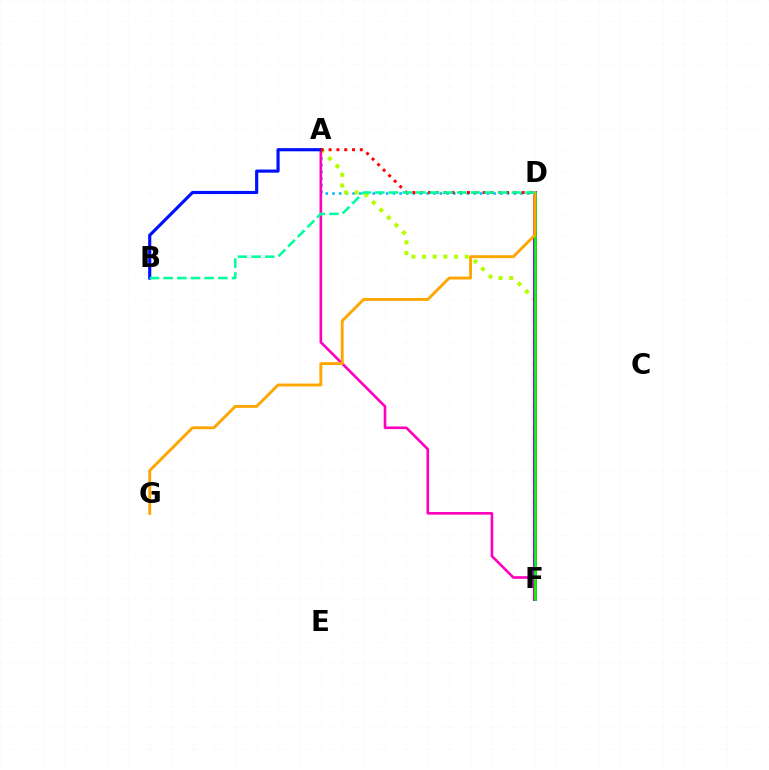{('A', 'D'): [{'color': '#00b5ff', 'line_style': 'dotted', 'thickness': 1.82}, {'color': '#ff0000', 'line_style': 'dotted', 'thickness': 2.12}], ('A', 'F'): [{'color': '#b3ff00', 'line_style': 'dotted', 'thickness': 2.9}, {'color': '#ff00bd', 'line_style': 'solid', 'thickness': 1.89}], ('D', 'F'): [{'color': '#9b00ff', 'line_style': 'solid', 'thickness': 2.86}, {'color': '#08ff00', 'line_style': 'solid', 'thickness': 1.9}], ('A', 'B'): [{'color': '#0010ff', 'line_style': 'solid', 'thickness': 2.27}], ('D', 'G'): [{'color': '#ffa500', 'line_style': 'solid', 'thickness': 2.08}], ('B', 'D'): [{'color': '#00ff9d', 'line_style': 'dashed', 'thickness': 1.86}]}